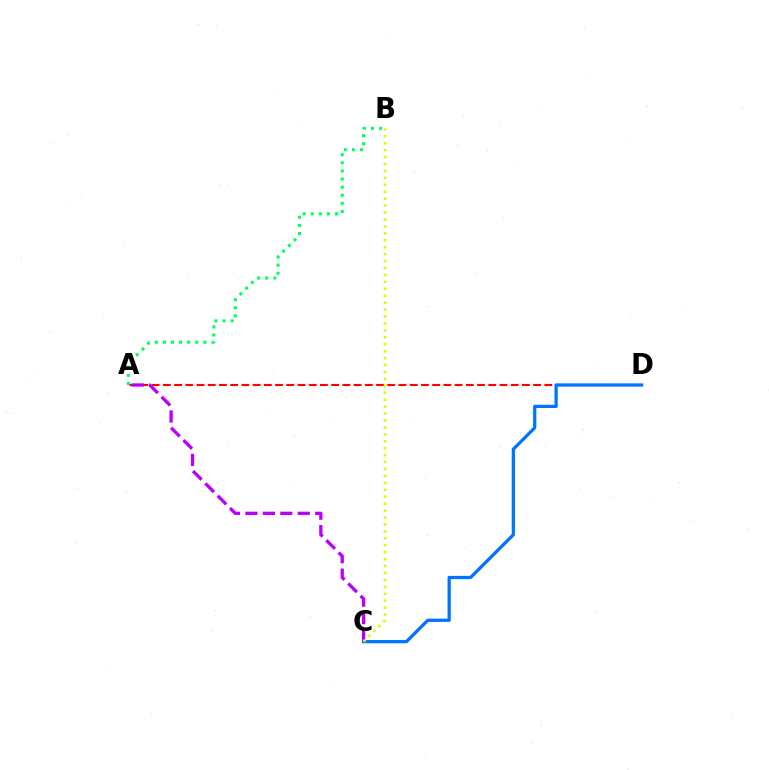{('A', 'D'): [{'color': '#ff0000', 'line_style': 'dashed', 'thickness': 1.52}], ('C', 'D'): [{'color': '#0074ff', 'line_style': 'solid', 'thickness': 2.34}], ('A', 'C'): [{'color': '#b900ff', 'line_style': 'dashed', 'thickness': 2.37}], ('B', 'C'): [{'color': '#d1ff00', 'line_style': 'dotted', 'thickness': 1.88}], ('A', 'B'): [{'color': '#00ff5c', 'line_style': 'dotted', 'thickness': 2.2}]}